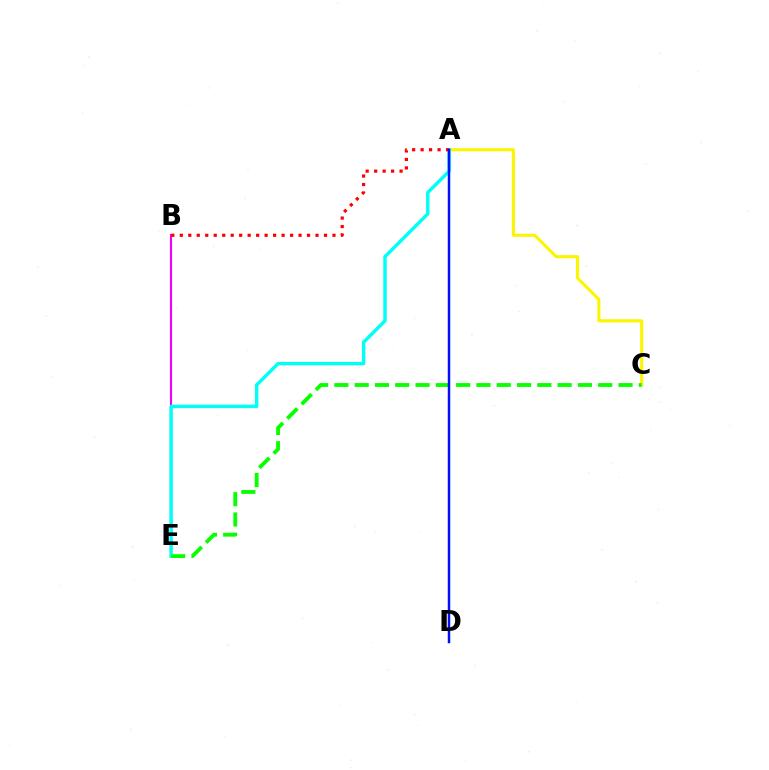{('A', 'C'): [{'color': '#fcf500', 'line_style': 'solid', 'thickness': 2.23}], ('B', 'E'): [{'color': '#ee00ff', 'line_style': 'solid', 'thickness': 1.54}], ('A', 'E'): [{'color': '#00fff6', 'line_style': 'solid', 'thickness': 2.46}], ('C', 'E'): [{'color': '#08ff00', 'line_style': 'dashed', 'thickness': 2.76}], ('A', 'B'): [{'color': '#ff0000', 'line_style': 'dotted', 'thickness': 2.3}], ('A', 'D'): [{'color': '#0010ff', 'line_style': 'solid', 'thickness': 1.79}]}